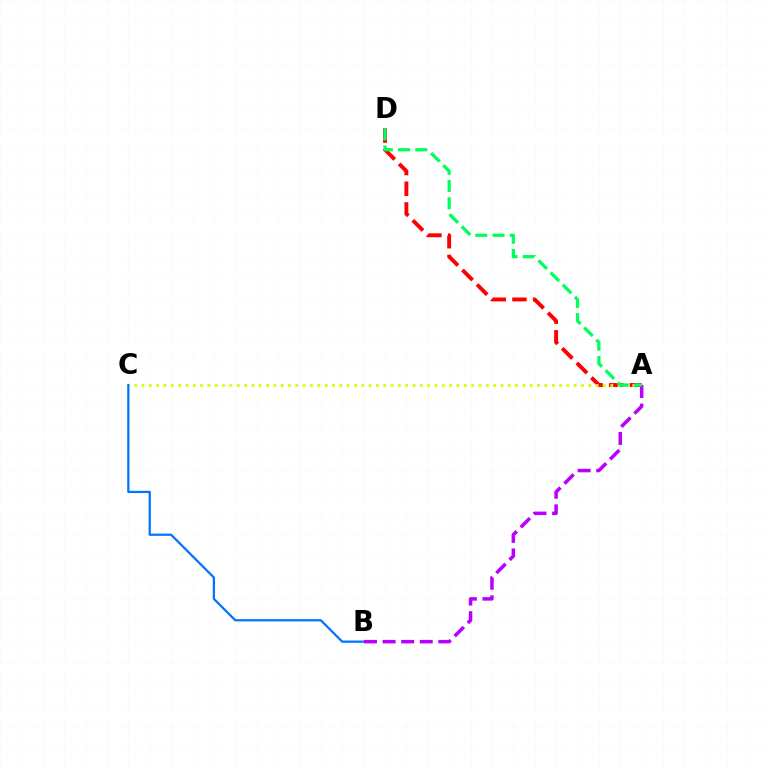{('A', 'D'): [{'color': '#ff0000', 'line_style': 'dashed', 'thickness': 2.81}, {'color': '#00ff5c', 'line_style': 'dashed', 'thickness': 2.34}], ('A', 'C'): [{'color': '#d1ff00', 'line_style': 'dotted', 'thickness': 1.99}], ('B', 'C'): [{'color': '#0074ff', 'line_style': 'solid', 'thickness': 1.62}], ('A', 'B'): [{'color': '#b900ff', 'line_style': 'dashed', 'thickness': 2.53}]}